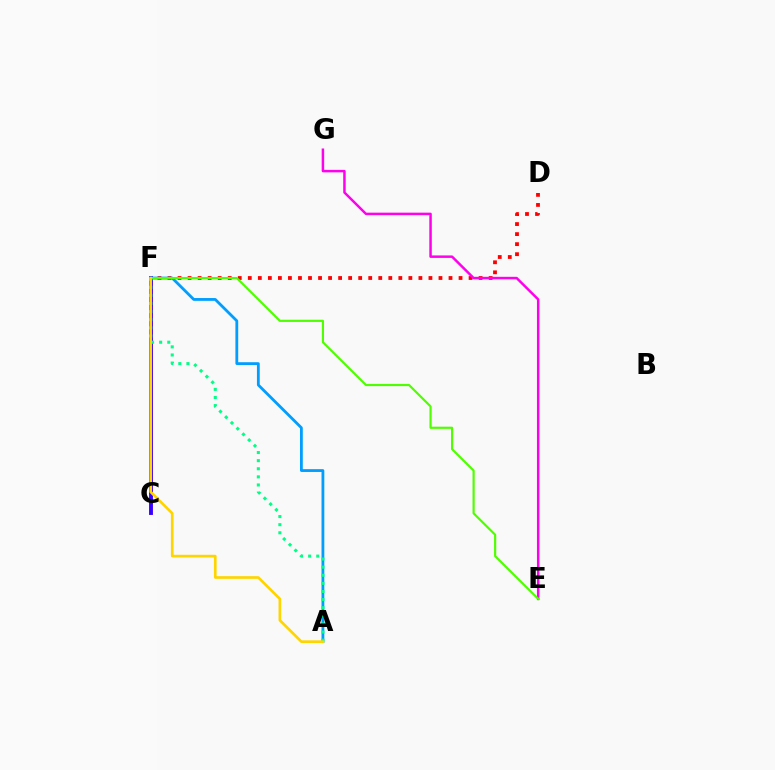{('C', 'F'): [{'color': '#3700ff', 'line_style': 'solid', 'thickness': 2.79}], ('D', 'F'): [{'color': '#ff0000', 'line_style': 'dotted', 'thickness': 2.73}], ('A', 'F'): [{'color': '#009eff', 'line_style': 'solid', 'thickness': 2.02}, {'color': '#00ff86', 'line_style': 'dotted', 'thickness': 2.2}, {'color': '#ffd500', 'line_style': 'solid', 'thickness': 1.92}], ('E', 'G'): [{'color': '#ff00ed', 'line_style': 'solid', 'thickness': 1.79}], ('E', 'F'): [{'color': '#4fff00', 'line_style': 'solid', 'thickness': 1.57}]}